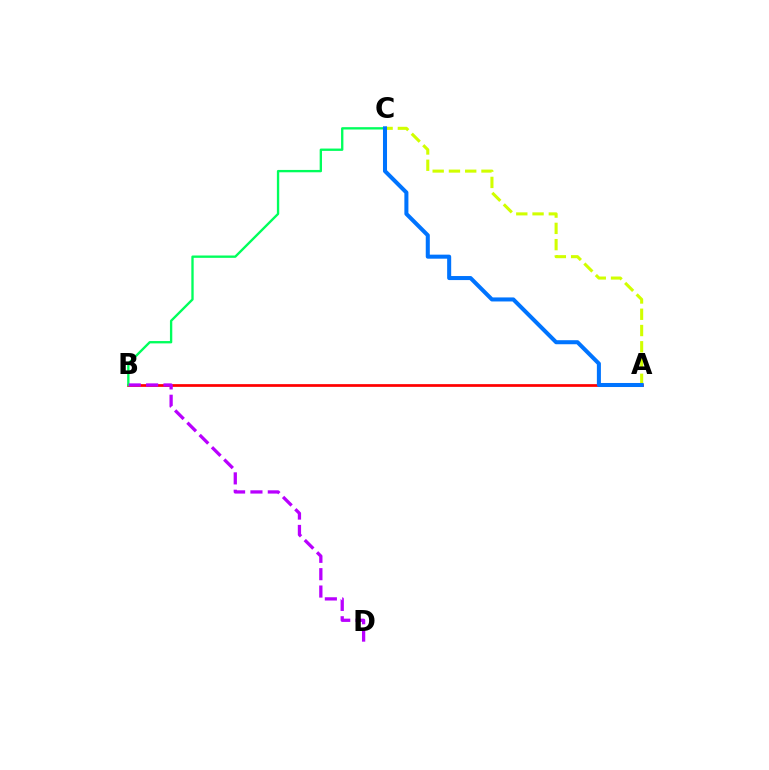{('A', 'B'): [{'color': '#ff0000', 'line_style': 'solid', 'thickness': 1.96}], ('B', 'C'): [{'color': '#00ff5c', 'line_style': 'solid', 'thickness': 1.69}], ('B', 'D'): [{'color': '#b900ff', 'line_style': 'dashed', 'thickness': 2.36}], ('A', 'C'): [{'color': '#d1ff00', 'line_style': 'dashed', 'thickness': 2.21}, {'color': '#0074ff', 'line_style': 'solid', 'thickness': 2.91}]}